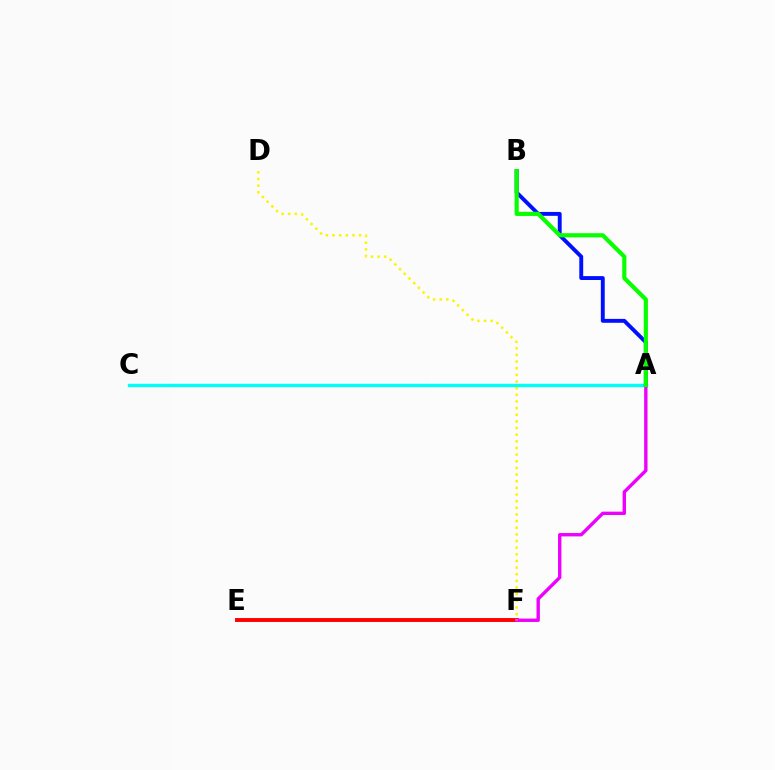{('A', 'C'): [{'color': '#00fff6', 'line_style': 'solid', 'thickness': 2.46}], ('E', 'F'): [{'color': '#ff0000', 'line_style': 'solid', 'thickness': 2.81}], ('A', 'F'): [{'color': '#ee00ff', 'line_style': 'solid', 'thickness': 2.43}], ('A', 'B'): [{'color': '#0010ff', 'line_style': 'solid', 'thickness': 2.81}, {'color': '#08ff00', 'line_style': 'solid', 'thickness': 2.99}], ('D', 'F'): [{'color': '#fcf500', 'line_style': 'dotted', 'thickness': 1.81}]}